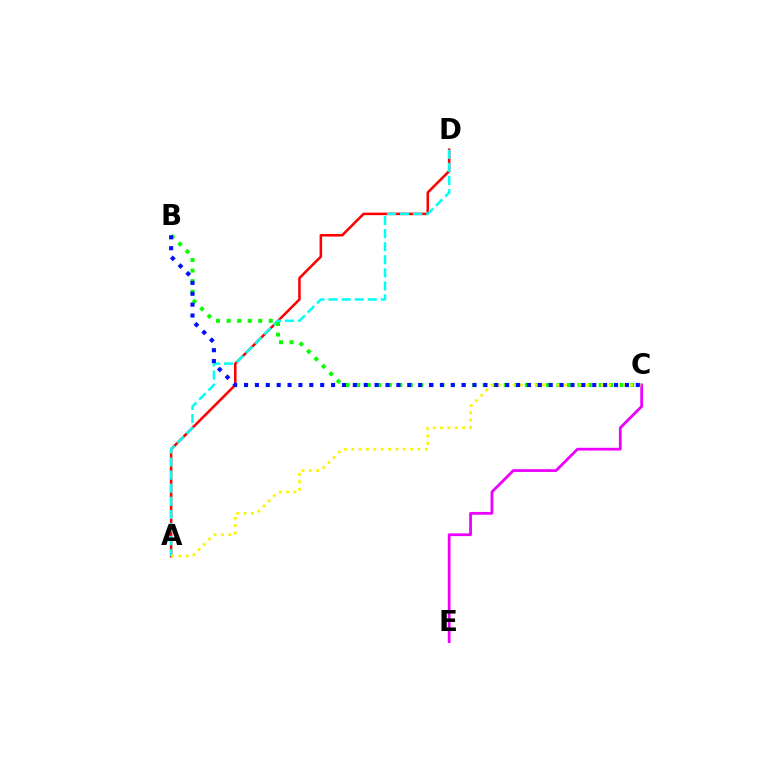{('C', 'E'): [{'color': '#ee00ff', 'line_style': 'solid', 'thickness': 2.0}], ('A', 'D'): [{'color': '#ff0000', 'line_style': 'solid', 'thickness': 1.82}, {'color': '#00fff6', 'line_style': 'dashed', 'thickness': 1.78}], ('B', 'C'): [{'color': '#08ff00', 'line_style': 'dotted', 'thickness': 2.86}, {'color': '#0010ff', 'line_style': 'dotted', 'thickness': 2.96}], ('A', 'C'): [{'color': '#fcf500', 'line_style': 'dotted', 'thickness': 2.0}]}